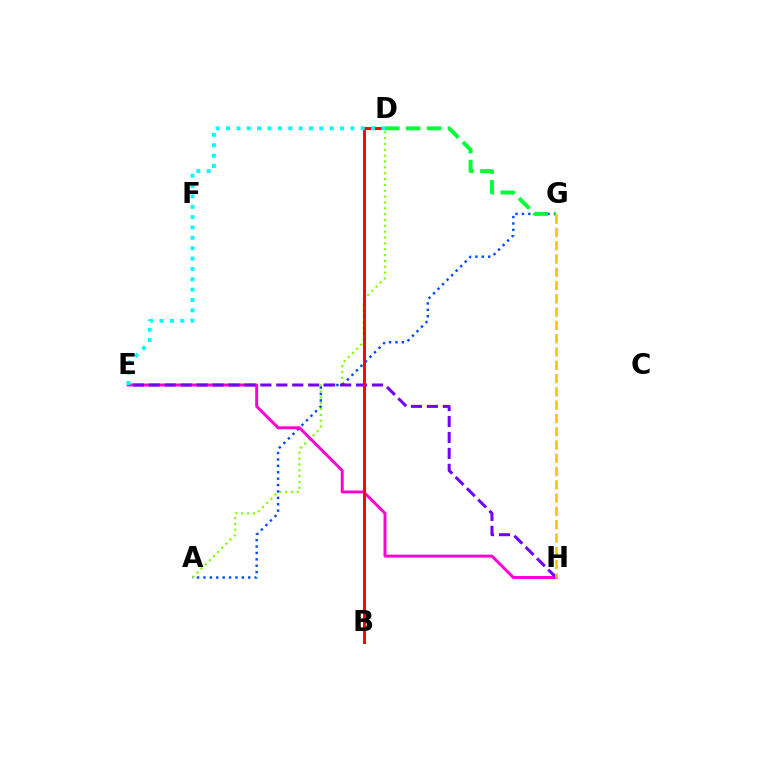{('A', 'D'): [{'color': '#84ff00', 'line_style': 'dotted', 'thickness': 1.59}], ('A', 'G'): [{'color': '#004bff', 'line_style': 'dotted', 'thickness': 1.74}], ('E', 'H'): [{'color': '#ff00cf', 'line_style': 'solid', 'thickness': 2.12}, {'color': '#7200ff', 'line_style': 'dashed', 'thickness': 2.17}], ('B', 'D'): [{'color': '#ff0000', 'line_style': 'solid', 'thickness': 2.11}], ('D', 'E'): [{'color': '#00fff6', 'line_style': 'dotted', 'thickness': 2.81}], ('D', 'G'): [{'color': '#00ff39', 'line_style': 'dashed', 'thickness': 2.84}], ('G', 'H'): [{'color': '#ffbd00', 'line_style': 'dashed', 'thickness': 1.81}]}